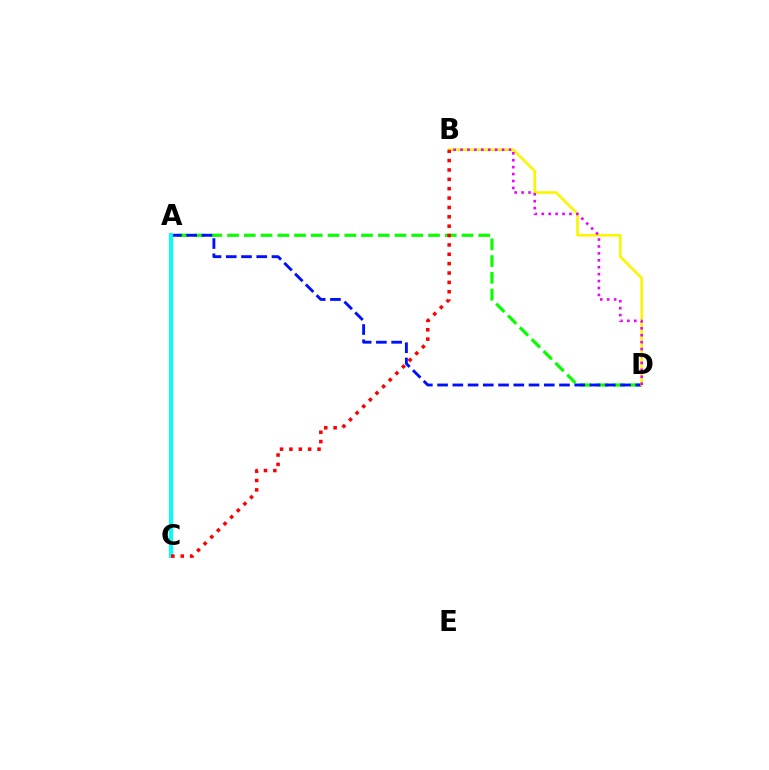{('A', 'D'): [{'color': '#08ff00', 'line_style': 'dashed', 'thickness': 2.27}, {'color': '#0010ff', 'line_style': 'dashed', 'thickness': 2.07}], ('A', 'C'): [{'color': '#00fff6', 'line_style': 'solid', 'thickness': 2.85}], ('B', 'D'): [{'color': '#fcf500', 'line_style': 'solid', 'thickness': 1.89}, {'color': '#ee00ff', 'line_style': 'dotted', 'thickness': 1.88}], ('B', 'C'): [{'color': '#ff0000', 'line_style': 'dotted', 'thickness': 2.55}]}